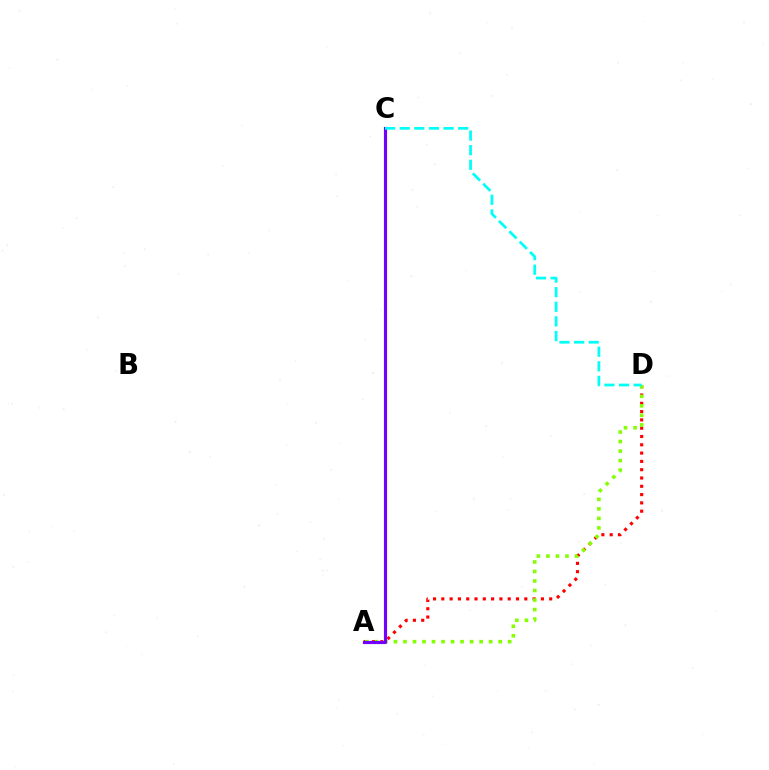{('A', 'D'): [{'color': '#ff0000', 'line_style': 'dotted', 'thickness': 2.25}, {'color': '#84ff00', 'line_style': 'dotted', 'thickness': 2.59}], ('A', 'C'): [{'color': '#7200ff', 'line_style': 'solid', 'thickness': 2.27}], ('C', 'D'): [{'color': '#00fff6', 'line_style': 'dashed', 'thickness': 1.99}]}